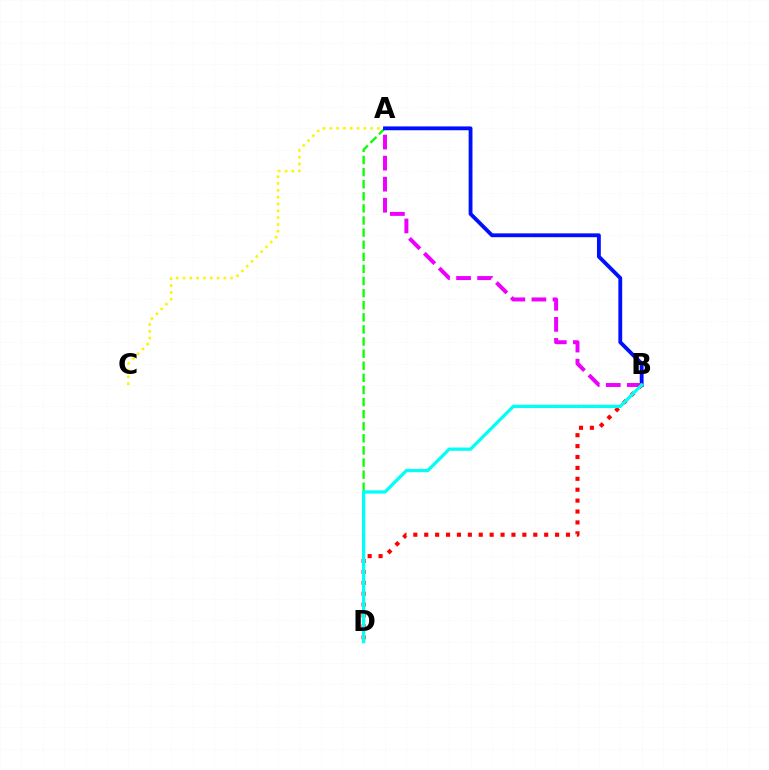{('A', 'C'): [{'color': '#fcf500', 'line_style': 'dotted', 'thickness': 1.85}], ('A', 'D'): [{'color': '#08ff00', 'line_style': 'dashed', 'thickness': 1.64}], ('A', 'B'): [{'color': '#0010ff', 'line_style': 'solid', 'thickness': 2.76}, {'color': '#ee00ff', 'line_style': 'dashed', 'thickness': 2.86}], ('B', 'D'): [{'color': '#ff0000', 'line_style': 'dotted', 'thickness': 2.96}, {'color': '#00fff6', 'line_style': 'solid', 'thickness': 2.35}]}